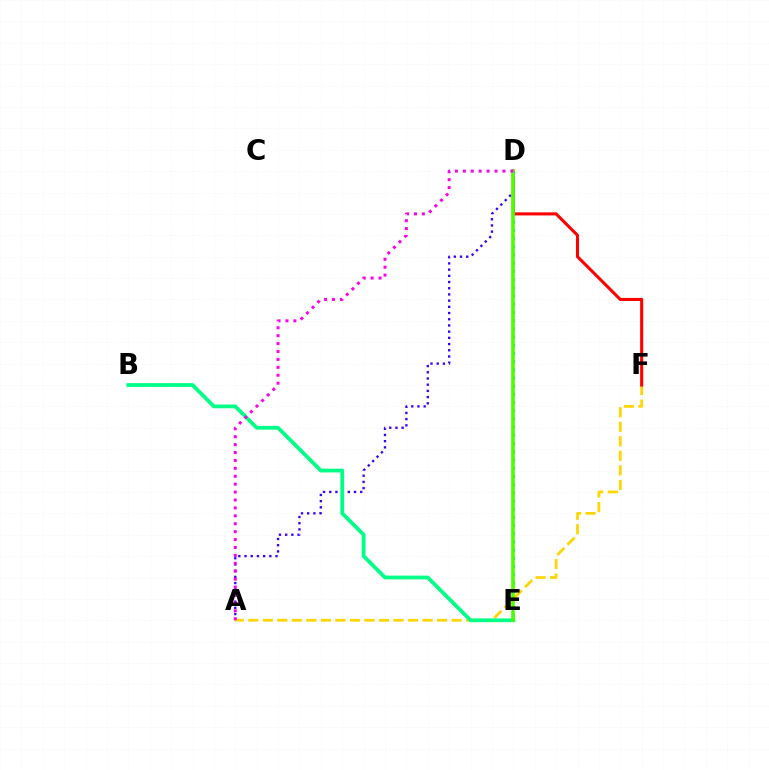{('A', 'D'): [{'color': '#3700ff', 'line_style': 'dotted', 'thickness': 1.69}, {'color': '#ff00ed', 'line_style': 'dotted', 'thickness': 2.15}], ('A', 'F'): [{'color': '#ffd500', 'line_style': 'dashed', 'thickness': 1.97}], ('B', 'E'): [{'color': '#00ff86', 'line_style': 'solid', 'thickness': 2.71}], ('D', 'F'): [{'color': '#ff0000', 'line_style': 'solid', 'thickness': 2.21}], ('D', 'E'): [{'color': '#009eff', 'line_style': 'dotted', 'thickness': 2.23}, {'color': '#4fff00', 'line_style': 'solid', 'thickness': 2.59}]}